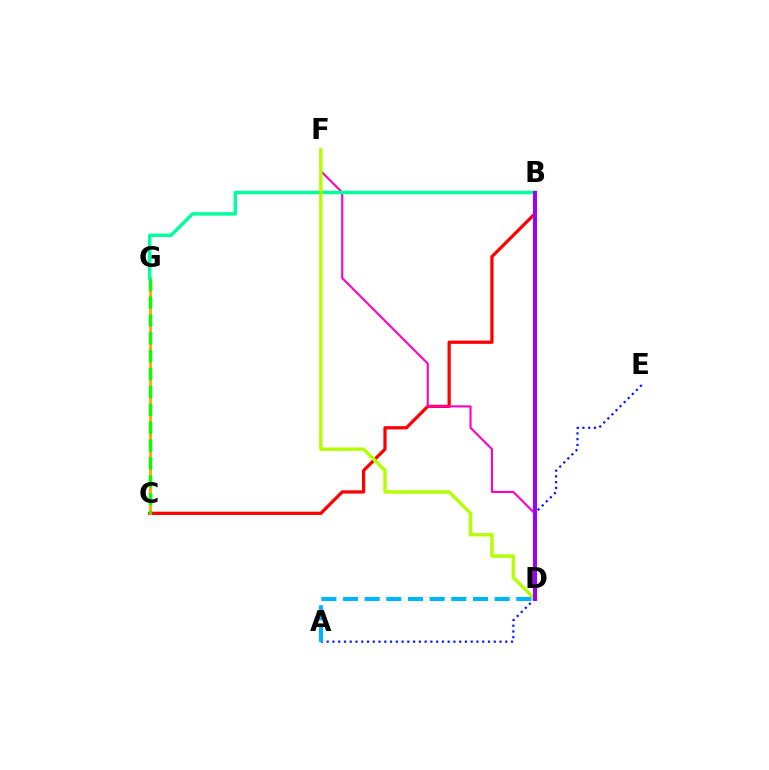{('A', 'E'): [{'color': '#0010ff', 'line_style': 'dotted', 'thickness': 1.57}], ('B', 'C'): [{'color': '#ff0000', 'line_style': 'solid', 'thickness': 2.34}], ('C', 'G'): [{'color': '#ffa500', 'line_style': 'solid', 'thickness': 2.01}, {'color': '#08ff00', 'line_style': 'dashed', 'thickness': 2.43}], ('D', 'F'): [{'color': '#ff00bd', 'line_style': 'solid', 'thickness': 1.51}, {'color': '#b3ff00', 'line_style': 'solid', 'thickness': 2.46}], ('A', 'D'): [{'color': '#00b5ff', 'line_style': 'dashed', 'thickness': 2.94}], ('B', 'G'): [{'color': '#00ff9d', 'line_style': 'solid', 'thickness': 2.5}], ('B', 'D'): [{'color': '#9b00ff', 'line_style': 'solid', 'thickness': 2.87}]}